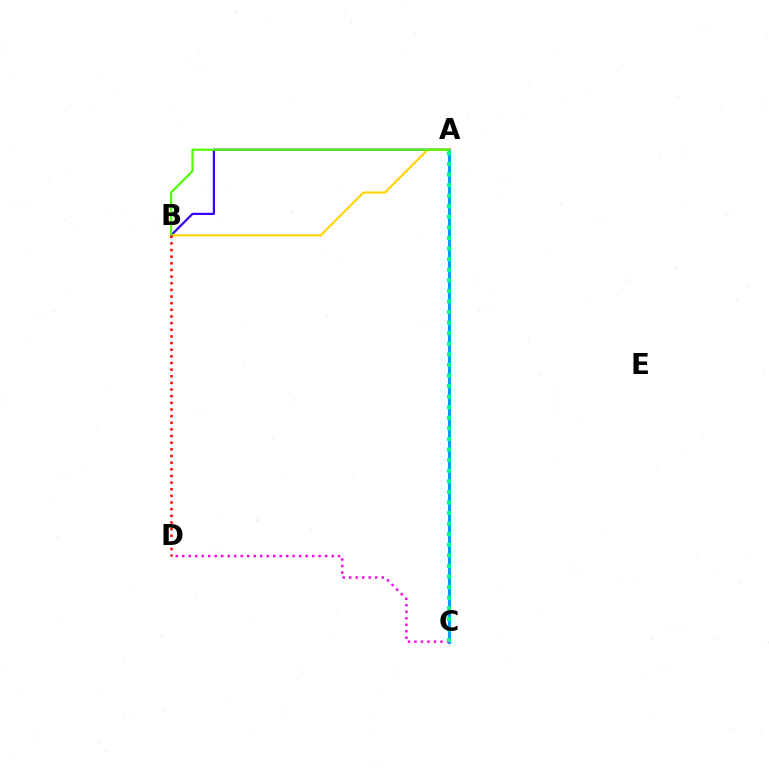{('A', 'C'): [{'color': '#009eff', 'line_style': 'solid', 'thickness': 2.24}, {'color': '#00ff86', 'line_style': 'dotted', 'thickness': 2.87}], ('A', 'B'): [{'color': '#3700ff', 'line_style': 'solid', 'thickness': 1.58}, {'color': '#ffd500', 'line_style': 'solid', 'thickness': 1.54}, {'color': '#4fff00', 'line_style': 'solid', 'thickness': 1.57}], ('C', 'D'): [{'color': '#ff00ed', 'line_style': 'dotted', 'thickness': 1.76}], ('B', 'D'): [{'color': '#ff0000', 'line_style': 'dotted', 'thickness': 1.81}]}